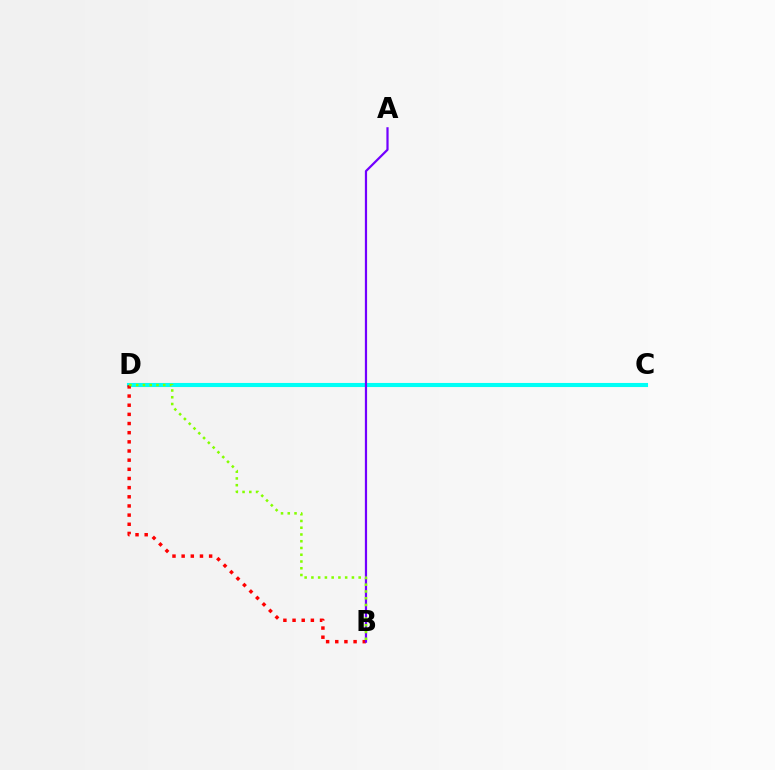{('C', 'D'): [{'color': '#00fff6', 'line_style': 'solid', 'thickness': 2.94}], ('B', 'D'): [{'color': '#ff0000', 'line_style': 'dotted', 'thickness': 2.49}, {'color': '#84ff00', 'line_style': 'dotted', 'thickness': 1.83}], ('A', 'B'): [{'color': '#7200ff', 'line_style': 'solid', 'thickness': 1.6}]}